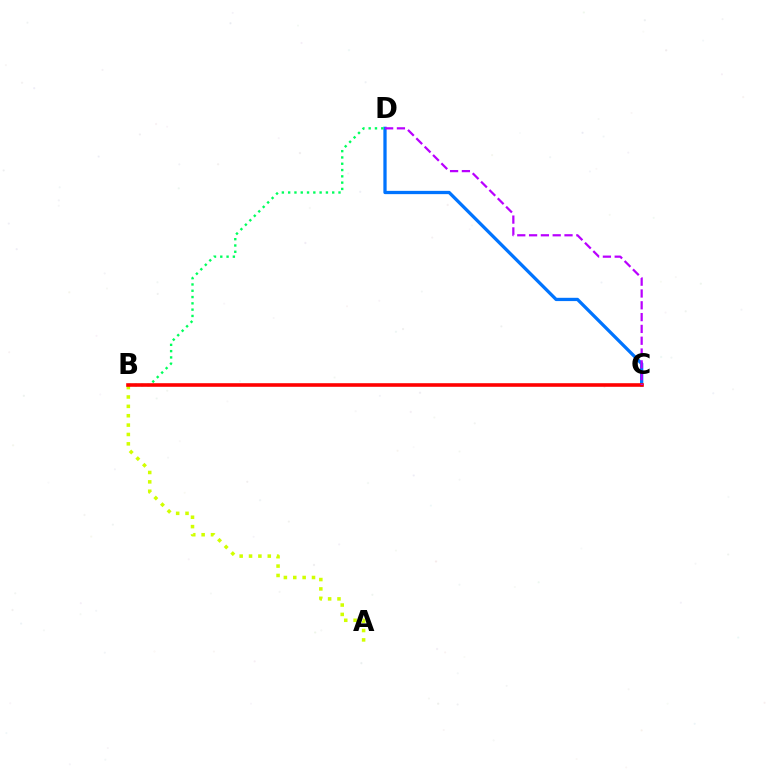{('A', 'B'): [{'color': '#d1ff00', 'line_style': 'dotted', 'thickness': 2.55}], ('C', 'D'): [{'color': '#0074ff', 'line_style': 'solid', 'thickness': 2.36}, {'color': '#b900ff', 'line_style': 'dashed', 'thickness': 1.6}], ('B', 'D'): [{'color': '#00ff5c', 'line_style': 'dotted', 'thickness': 1.71}], ('B', 'C'): [{'color': '#ff0000', 'line_style': 'solid', 'thickness': 2.59}]}